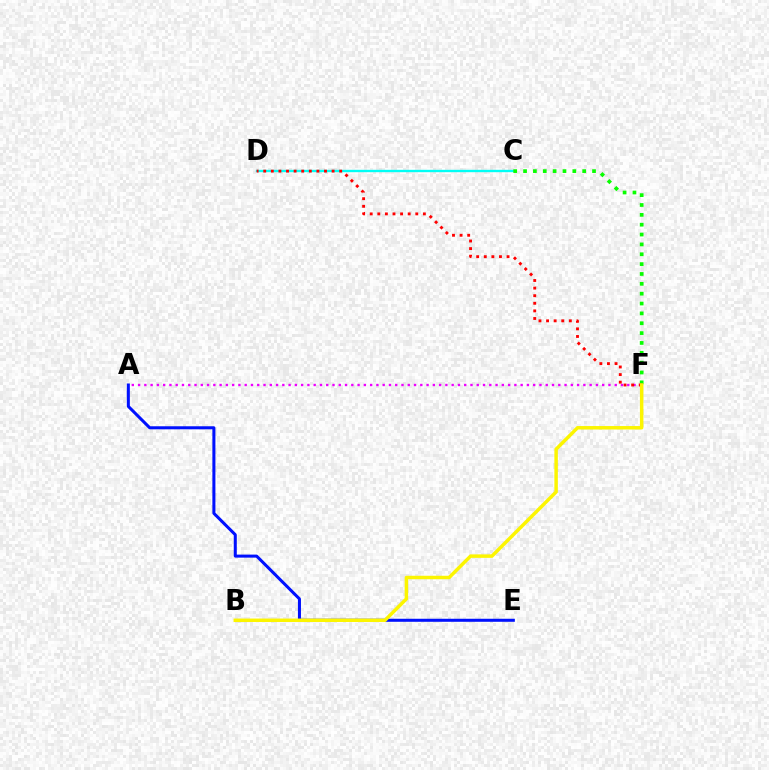{('C', 'D'): [{'color': '#00fff6', 'line_style': 'solid', 'thickness': 1.71}], ('A', 'E'): [{'color': '#0010ff', 'line_style': 'solid', 'thickness': 2.18}], ('C', 'F'): [{'color': '#08ff00', 'line_style': 'dotted', 'thickness': 2.68}], ('A', 'F'): [{'color': '#ee00ff', 'line_style': 'dotted', 'thickness': 1.7}], ('D', 'F'): [{'color': '#ff0000', 'line_style': 'dotted', 'thickness': 2.06}], ('B', 'F'): [{'color': '#fcf500', 'line_style': 'solid', 'thickness': 2.5}]}